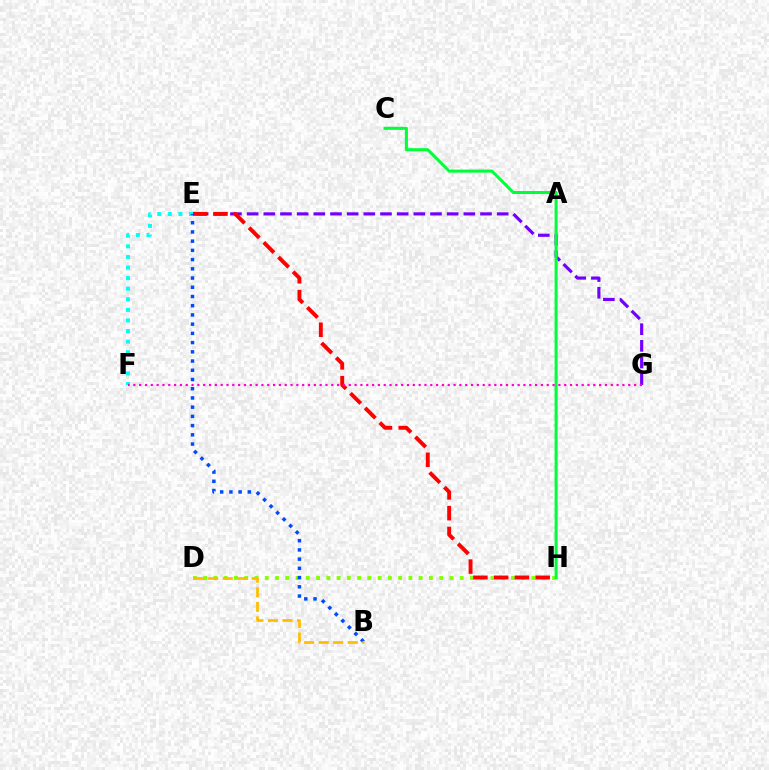{('E', 'G'): [{'color': '#7200ff', 'line_style': 'dashed', 'thickness': 2.26}], ('D', 'H'): [{'color': '#84ff00', 'line_style': 'dotted', 'thickness': 2.79}], ('C', 'H'): [{'color': '#00ff39', 'line_style': 'solid', 'thickness': 2.19}], ('E', 'H'): [{'color': '#ff0000', 'line_style': 'dashed', 'thickness': 2.82}], ('E', 'F'): [{'color': '#00fff6', 'line_style': 'dotted', 'thickness': 2.88}], ('F', 'G'): [{'color': '#ff00cf', 'line_style': 'dotted', 'thickness': 1.58}], ('B', 'E'): [{'color': '#004bff', 'line_style': 'dotted', 'thickness': 2.51}], ('B', 'D'): [{'color': '#ffbd00', 'line_style': 'dashed', 'thickness': 1.98}]}